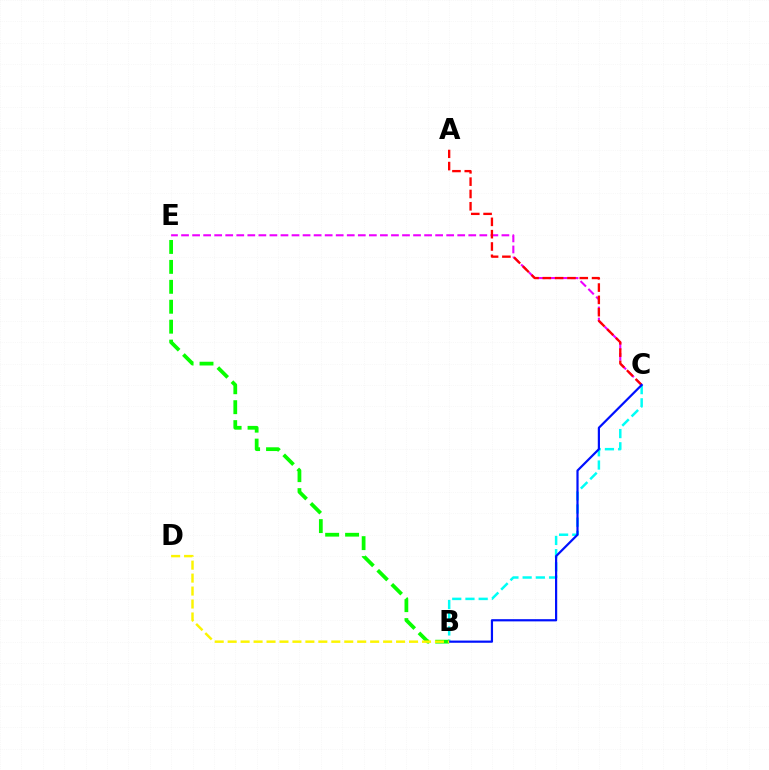{('B', 'C'): [{'color': '#00fff6', 'line_style': 'dashed', 'thickness': 1.79}, {'color': '#0010ff', 'line_style': 'solid', 'thickness': 1.58}], ('B', 'E'): [{'color': '#08ff00', 'line_style': 'dashed', 'thickness': 2.71}], ('C', 'E'): [{'color': '#ee00ff', 'line_style': 'dashed', 'thickness': 1.5}], ('A', 'C'): [{'color': '#ff0000', 'line_style': 'dashed', 'thickness': 1.67}], ('B', 'D'): [{'color': '#fcf500', 'line_style': 'dashed', 'thickness': 1.76}]}